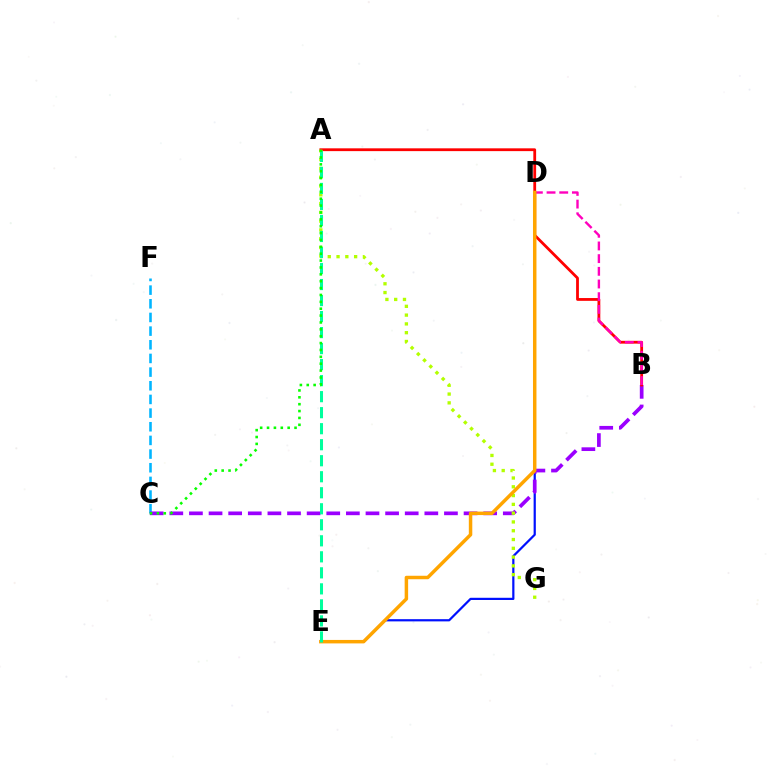{('C', 'F'): [{'color': '#00b5ff', 'line_style': 'dashed', 'thickness': 1.86}], ('D', 'E'): [{'color': '#0010ff', 'line_style': 'solid', 'thickness': 1.59}, {'color': '#ffa500', 'line_style': 'solid', 'thickness': 2.5}], ('B', 'C'): [{'color': '#9b00ff', 'line_style': 'dashed', 'thickness': 2.66}], ('A', 'B'): [{'color': '#ff0000', 'line_style': 'solid', 'thickness': 2.01}], ('A', 'G'): [{'color': '#b3ff00', 'line_style': 'dotted', 'thickness': 2.39}], ('B', 'D'): [{'color': '#ff00bd', 'line_style': 'dashed', 'thickness': 1.72}], ('A', 'E'): [{'color': '#00ff9d', 'line_style': 'dashed', 'thickness': 2.18}], ('A', 'C'): [{'color': '#08ff00', 'line_style': 'dotted', 'thickness': 1.87}]}